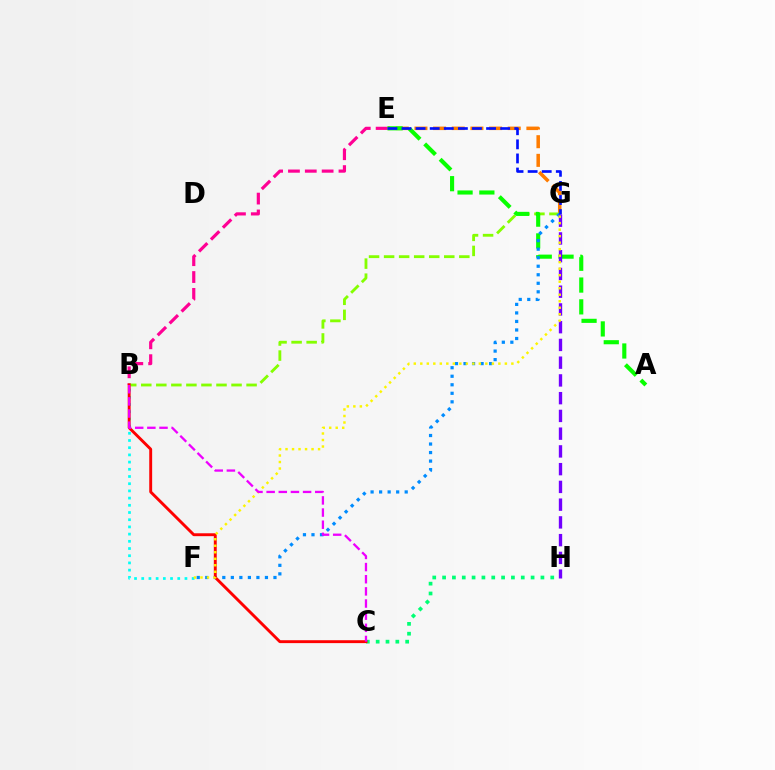{('C', 'H'): [{'color': '#00ff74', 'line_style': 'dotted', 'thickness': 2.67}], ('E', 'G'): [{'color': '#ff7c00', 'line_style': 'dashed', 'thickness': 2.53}, {'color': '#0010ff', 'line_style': 'dashed', 'thickness': 1.91}], ('B', 'E'): [{'color': '#ff0094', 'line_style': 'dashed', 'thickness': 2.29}], ('B', 'G'): [{'color': '#84ff00', 'line_style': 'dashed', 'thickness': 2.04}], ('A', 'E'): [{'color': '#08ff00', 'line_style': 'dashed', 'thickness': 2.96}], ('B', 'F'): [{'color': '#00fff6', 'line_style': 'dotted', 'thickness': 1.96}], ('F', 'G'): [{'color': '#008cff', 'line_style': 'dotted', 'thickness': 2.32}, {'color': '#fcf500', 'line_style': 'dotted', 'thickness': 1.77}], ('G', 'H'): [{'color': '#7200ff', 'line_style': 'dashed', 'thickness': 2.41}], ('B', 'C'): [{'color': '#ff0000', 'line_style': 'solid', 'thickness': 2.09}, {'color': '#ee00ff', 'line_style': 'dashed', 'thickness': 1.65}]}